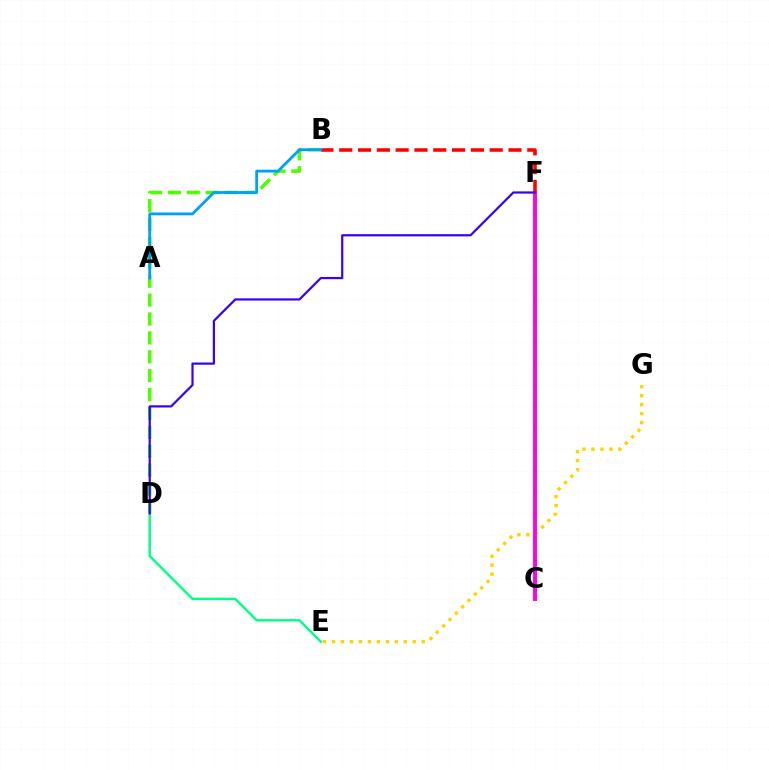{('E', 'G'): [{'color': '#ffd500', 'line_style': 'dotted', 'thickness': 2.44}], ('B', 'D'): [{'color': '#4fff00', 'line_style': 'dashed', 'thickness': 2.57}], ('C', 'F'): [{'color': '#ff00ed', 'line_style': 'solid', 'thickness': 2.82}], ('D', 'E'): [{'color': '#00ff86', 'line_style': 'solid', 'thickness': 1.72}], ('B', 'F'): [{'color': '#ff0000', 'line_style': 'dashed', 'thickness': 2.56}], ('A', 'B'): [{'color': '#009eff', 'line_style': 'solid', 'thickness': 2.02}], ('D', 'F'): [{'color': '#3700ff', 'line_style': 'solid', 'thickness': 1.59}]}